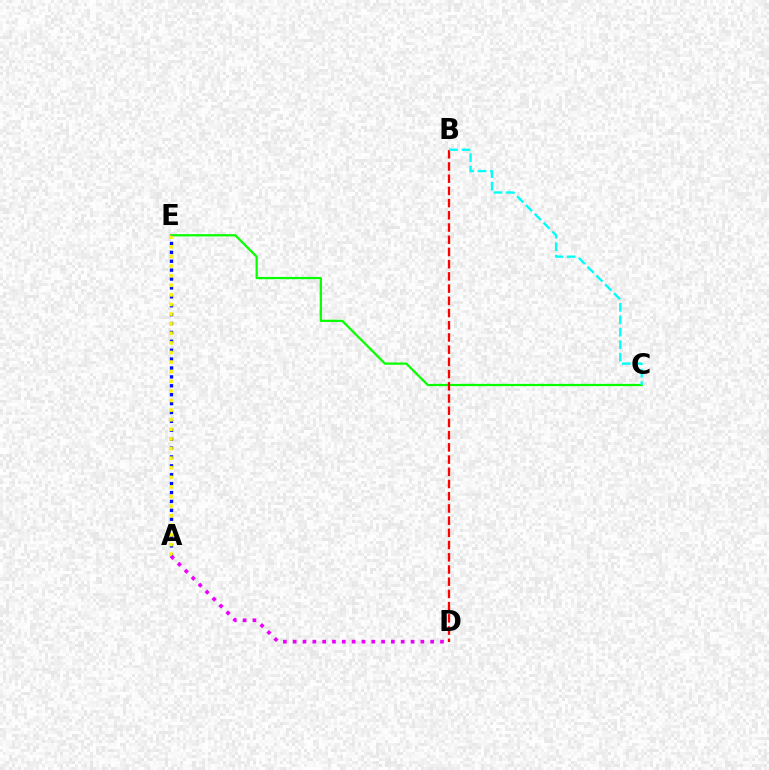{('C', 'E'): [{'color': '#08ff00', 'line_style': 'solid', 'thickness': 1.62}], ('A', 'E'): [{'color': '#0010ff', 'line_style': 'dotted', 'thickness': 2.42}, {'color': '#fcf500', 'line_style': 'dotted', 'thickness': 2.61}], ('B', 'D'): [{'color': '#ff0000', 'line_style': 'dashed', 'thickness': 1.66}], ('B', 'C'): [{'color': '#00fff6', 'line_style': 'dashed', 'thickness': 1.69}], ('A', 'D'): [{'color': '#ee00ff', 'line_style': 'dotted', 'thickness': 2.67}]}